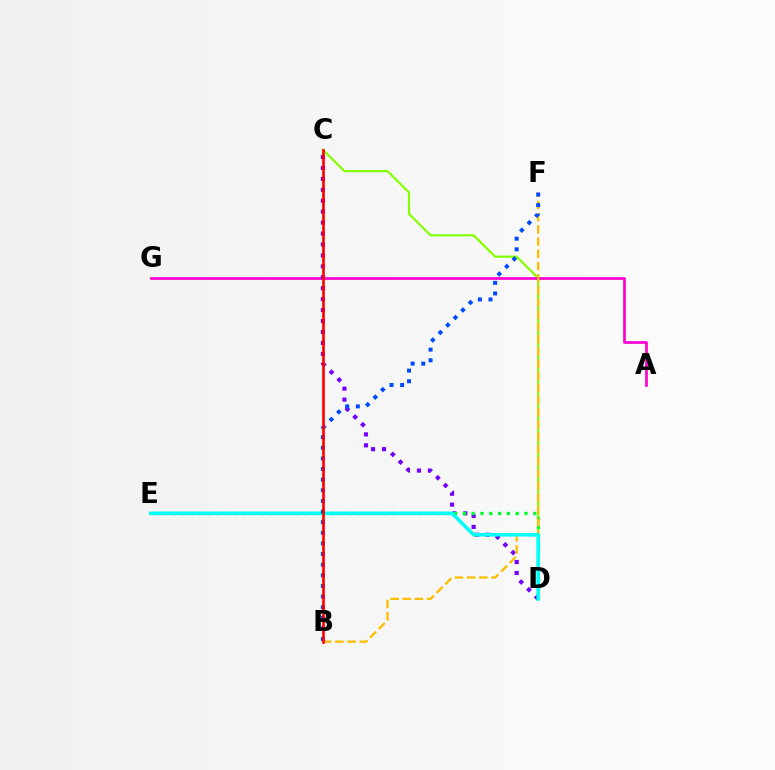{('C', 'D'): [{'color': '#84ff00', 'line_style': 'solid', 'thickness': 1.58}, {'color': '#7200ff', 'line_style': 'dotted', 'thickness': 2.97}], ('A', 'G'): [{'color': '#ff00cf', 'line_style': 'solid', 'thickness': 1.95}], ('D', 'E'): [{'color': '#00ff39', 'line_style': 'dotted', 'thickness': 2.39}, {'color': '#00fff6', 'line_style': 'solid', 'thickness': 2.59}], ('B', 'F'): [{'color': '#ffbd00', 'line_style': 'dashed', 'thickness': 1.66}, {'color': '#004bff', 'line_style': 'dotted', 'thickness': 2.89}], ('B', 'C'): [{'color': '#ff0000', 'line_style': 'solid', 'thickness': 1.91}]}